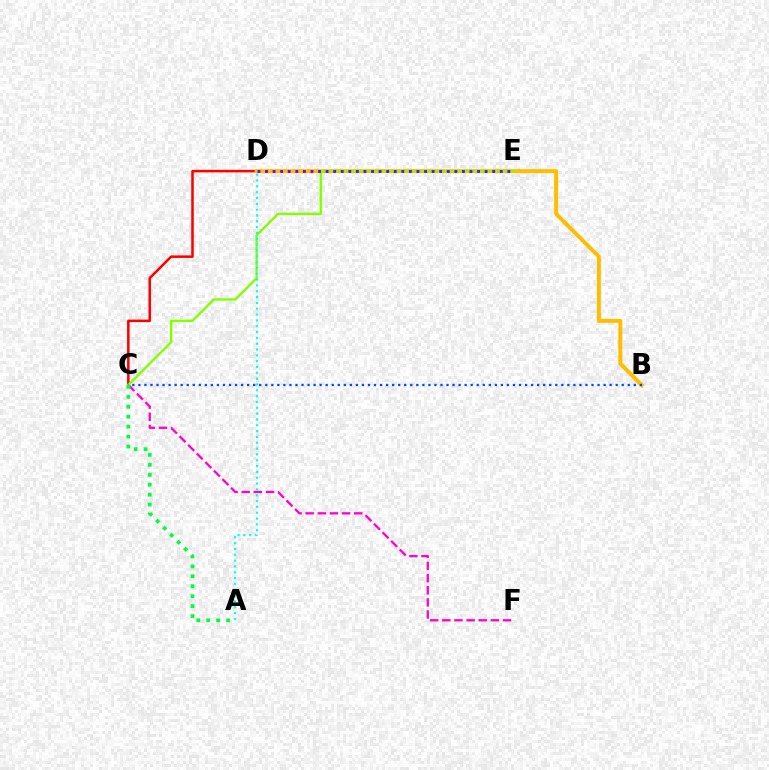{('C', 'D'): [{'color': '#ff0000', 'line_style': 'solid', 'thickness': 1.82}], ('C', 'F'): [{'color': '#ff00cf', 'line_style': 'dashed', 'thickness': 1.65}], ('B', 'D'): [{'color': '#ffbd00', 'line_style': 'solid', 'thickness': 2.85}], ('C', 'E'): [{'color': '#84ff00', 'line_style': 'solid', 'thickness': 1.73}], ('A', 'D'): [{'color': '#00fff6', 'line_style': 'dotted', 'thickness': 1.58}], ('B', 'C'): [{'color': '#004bff', 'line_style': 'dotted', 'thickness': 1.64}], ('D', 'E'): [{'color': '#7200ff', 'line_style': 'dotted', 'thickness': 2.06}], ('A', 'C'): [{'color': '#00ff39', 'line_style': 'dotted', 'thickness': 2.7}]}